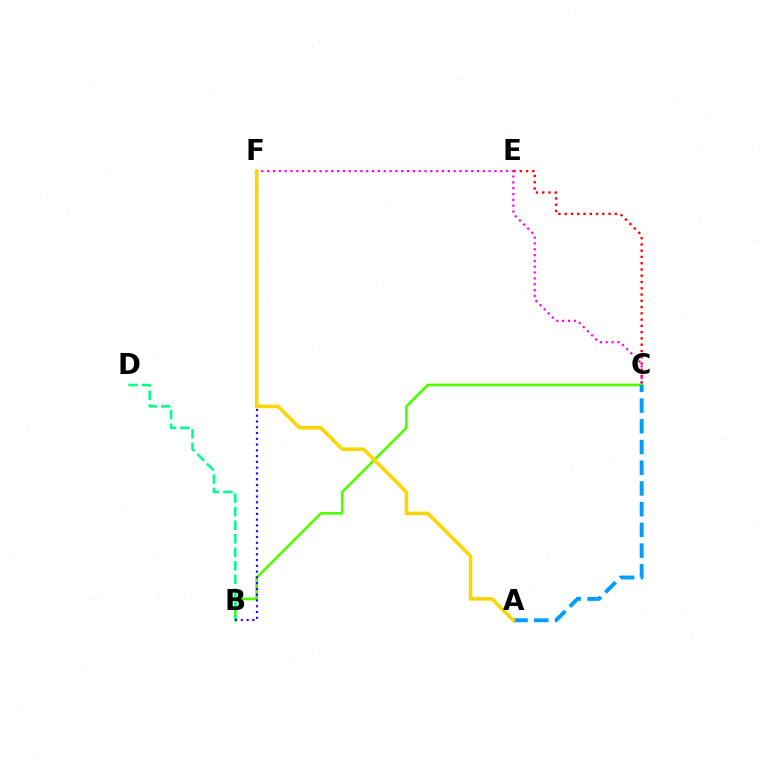{('C', 'E'): [{'color': '#ff0000', 'line_style': 'dotted', 'thickness': 1.7}], ('C', 'F'): [{'color': '#ff00ed', 'line_style': 'dotted', 'thickness': 1.58}], ('B', 'C'): [{'color': '#4fff00', 'line_style': 'solid', 'thickness': 1.93}], ('B', 'D'): [{'color': '#00ff86', 'line_style': 'dashed', 'thickness': 1.84}], ('A', 'C'): [{'color': '#009eff', 'line_style': 'dashed', 'thickness': 2.81}], ('B', 'F'): [{'color': '#3700ff', 'line_style': 'dotted', 'thickness': 1.57}], ('A', 'F'): [{'color': '#ffd500', 'line_style': 'solid', 'thickness': 2.56}]}